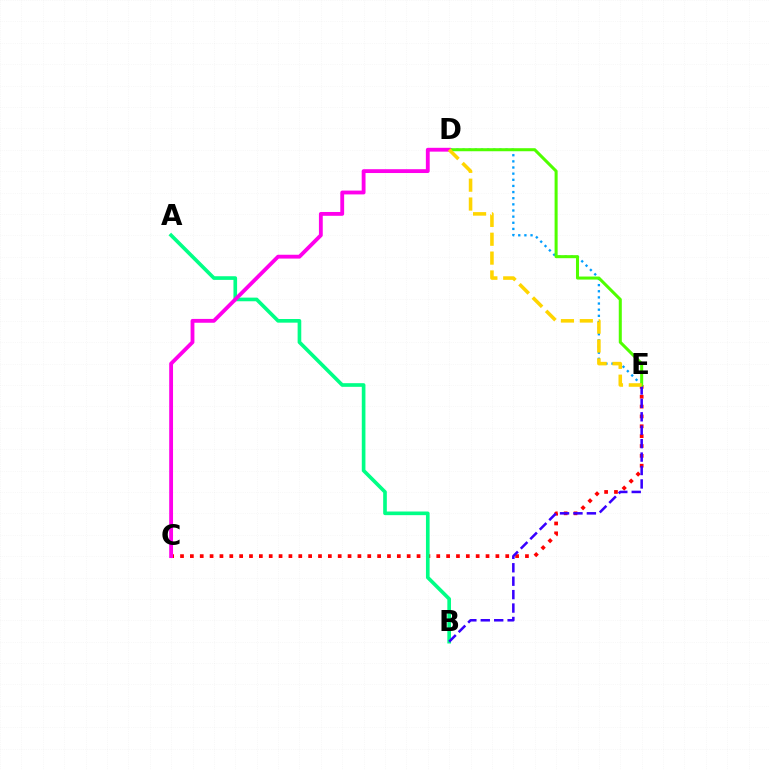{('C', 'E'): [{'color': '#ff0000', 'line_style': 'dotted', 'thickness': 2.68}], ('A', 'B'): [{'color': '#00ff86', 'line_style': 'solid', 'thickness': 2.63}], ('D', 'E'): [{'color': '#009eff', 'line_style': 'dotted', 'thickness': 1.67}, {'color': '#4fff00', 'line_style': 'solid', 'thickness': 2.19}, {'color': '#ffd500', 'line_style': 'dashed', 'thickness': 2.56}], ('B', 'E'): [{'color': '#3700ff', 'line_style': 'dashed', 'thickness': 1.82}], ('C', 'D'): [{'color': '#ff00ed', 'line_style': 'solid', 'thickness': 2.76}]}